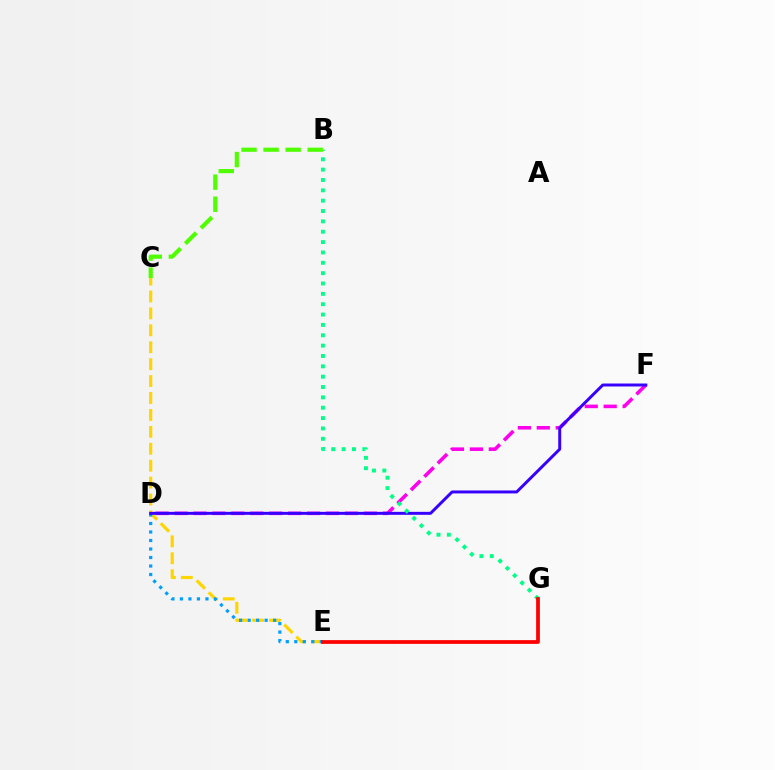{('D', 'F'): [{'color': '#ff00ed', 'line_style': 'dashed', 'thickness': 2.57}, {'color': '#3700ff', 'line_style': 'solid', 'thickness': 2.13}], ('C', 'E'): [{'color': '#ffd500', 'line_style': 'dashed', 'thickness': 2.3}], ('D', 'E'): [{'color': '#009eff', 'line_style': 'dotted', 'thickness': 2.31}], ('B', 'G'): [{'color': '#00ff86', 'line_style': 'dotted', 'thickness': 2.81}], ('E', 'G'): [{'color': '#ff0000', 'line_style': 'solid', 'thickness': 2.69}], ('B', 'C'): [{'color': '#4fff00', 'line_style': 'dashed', 'thickness': 3.0}]}